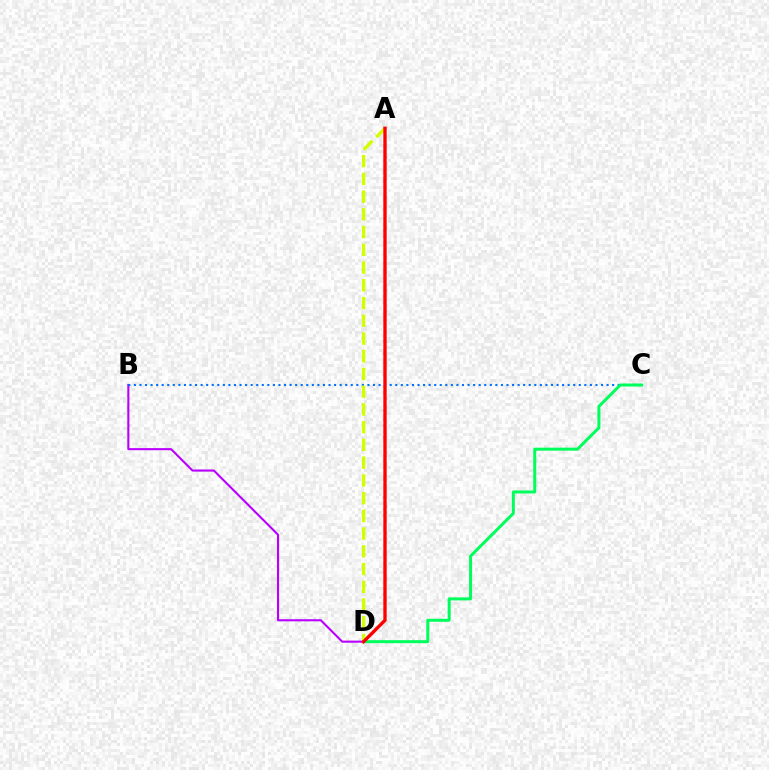{('B', 'D'): [{'color': '#b900ff', 'line_style': 'solid', 'thickness': 1.51}], ('B', 'C'): [{'color': '#0074ff', 'line_style': 'dotted', 'thickness': 1.51}], ('A', 'D'): [{'color': '#d1ff00', 'line_style': 'dashed', 'thickness': 2.41}, {'color': '#ff0000', 'line_style': 'solid', 'thickness': 2.42}], ('C', 'D'): [{'color': '#00ff5c', 'line_style': 'solid', 'thickness': 2.16}]}